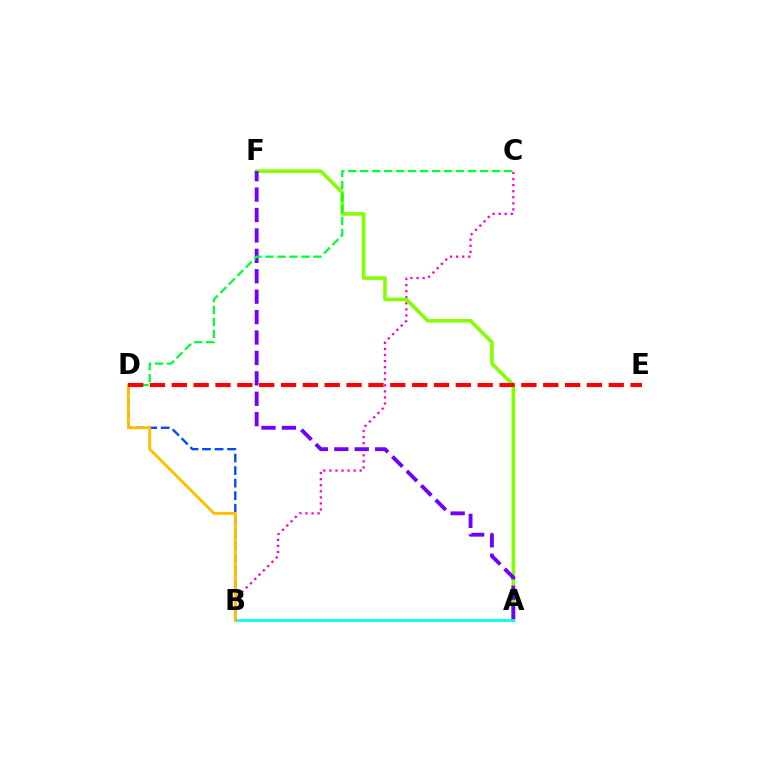{('B', 'C'): [{'color': '#ff00cf', 'line_style': 'dotted', 'thickness': 1.65}], ('A', 'F'): [{'color': '#84ff00', 'line_style': 'solid', 'thickness': 2.59}, {'color': '#7200ff', 'line_style': 'dashed', 'thickness': 2.77}], ('A', 'B'): [{'color': '#00fff6', 'line_style': 'solid', 'thickness': 1.98}], ('B', 'D'): [{'color': '#004bff', 'line_style': 'dashed', 'thickness': 1.7}, {'color': '#ffbd00', 'line_style': 'solid', 'thickness': 2.07}], ('C', 'D'): [{'color': '#00ff39', 'line_style': 'dashed', 'thickness': 1.63}], ('D', 'E'): [{'color': '#ff0000', 'line_style': 'dashed', 'thickness': 2.97}]}